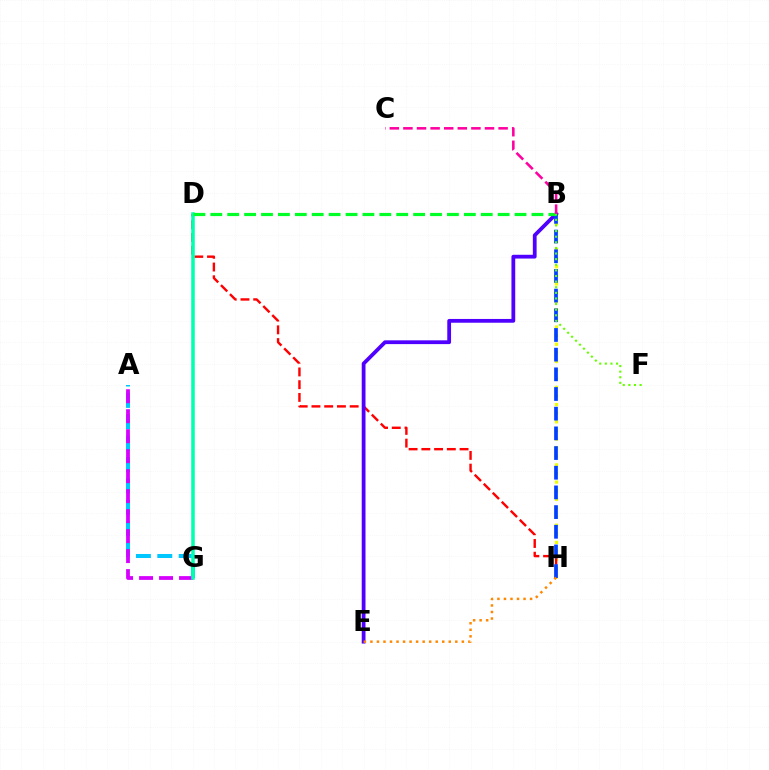{('A', 'G'): [{'color': '#00c7ff', 'line_style': 'dashed', 'thickness': 2.9}, {'color': '#d600ff', 'line_style': 'dashed', 'thickness': 2.71}], ('B', 'H'): [{'color': '#eeff00', 'line_style': 'dotted', 'thickness': 2.34}, {'color': '#003fff', 'line_style': 'dashed', 'thickness': 2.67}], ('D', 'H'): [{'color': '#ff0000', 'line_style': 'dashed', 'thickness': 1.73}], ('B', 'E'): [{'color': '#4f00ff', 'line_style': 'solid', 'thickness': 2.72}], ('D', 'G'): [{'color': '#00ffaf', 'line_style': 'solid', 'thickness': 2.53}], ('B', 'D'): [{'color': '#00ff27', 'line_style': 'dashed', 'thickness': 2.3}], ('B', 'F'): [{'color': '#66ff00', 'line_style': 'dotted', 'thickness': 1.53}], ('B', 'C'): [{'color': '#ff00a0', 'line_style': 'dashed', 'thickness': 1.85}], ('E', 'H'): [{'color': '#ff8800', 'line_style': 'dotted', 'thickness': 1.77}]}